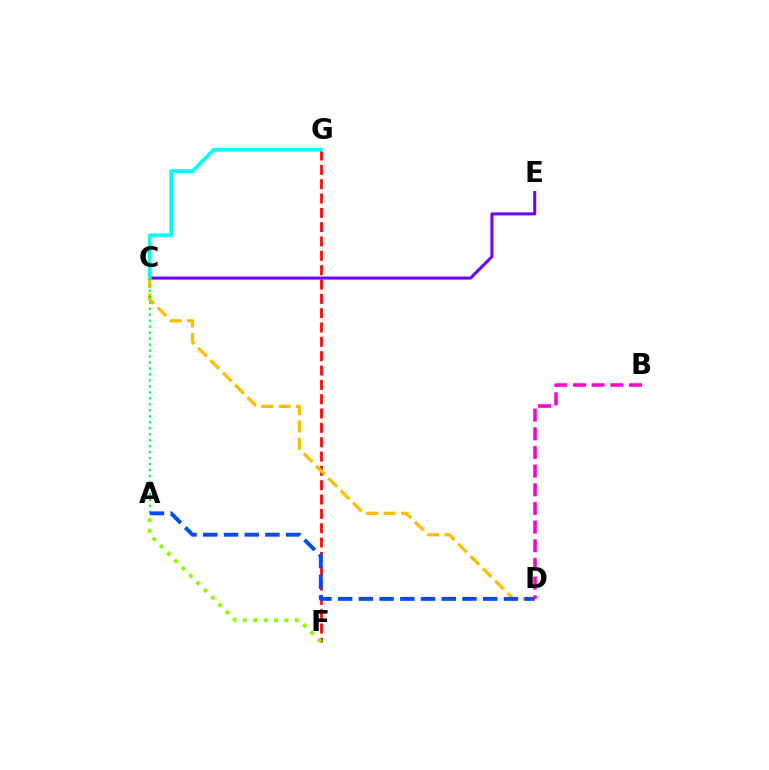{('F', 'G'): [{'color': '#ff0000', 'line_style': 'dashed', 'thickness': 1.95}], ('C', 'E'): [{'color': '#7200ff', 'line_style': 'solid', 'thickness': 2.19}], ('C', 'G'): [{'color': '#00fff6', 'line_style': 'solid', 'thickness': 2.72}], ('C', 'D'): [{'color': '#ffbd00', 'line_style': 'dashed', 'thickness': 2.37}], ('A', 'C'): [{'color': '#00ff39', 'line_style': 'dotted', 'thickness': 1.62}], ('A', 'D'): [{'color': '#004bff', 'line_style': 'dashed', 'thickness': 2.82}], ('A', 'F'): [{'color': '#84ff00', 'line_style': 'dotted', 'thickness': 2.81}], ('B', 'D'): [{'color': '#ff00cf', 'line_style': 'dashed', 'thickness': 2.54}]}